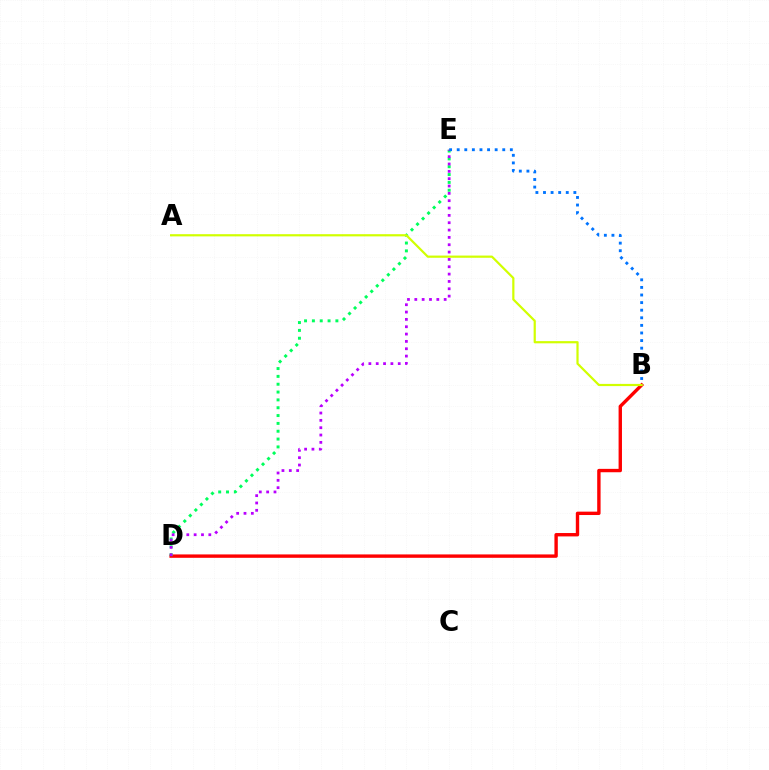{('B', 'D'): [{'color': '#ff0000', 'line_style': 'solid', 'thickness': 2.44}], ('D', 'E'): [{'color': '#00ff5c', 'line_style': 'dotted', 'thickness': 2.13}, {'color': '#b900ff', 'line_style': 'dotted', 'thickness': 1.99}], ('B', 'E'): [{'color': '#0074ff', 'line_style': 'dotted', 'thickness': 2.06}], ('A', 'B'): [{'color': '#d1ff00', 'line_style': 'solid', 'thickness': 1.59}]}